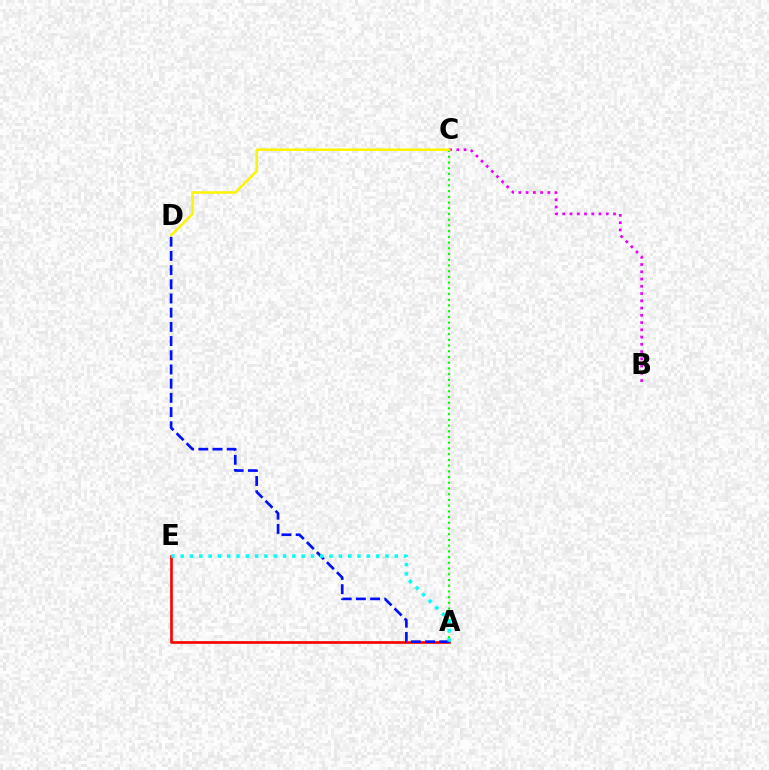{('B', 'C'): [{'color': '#ee00ff', 'line_style': 'dotted', 'thickness': 1.97}], ('A', 'E'): [{'color': '#ff0000', 'line_style': 'solid', 'thickness': 1.91}, {'color': '#00fff6', 'line_style': 'dotted', 'thickness': 2.53}], ('A', 'C'): [{'color': '#08ff00', 'line_style': 'dotted', 'thickness': 1.55}], ('A', 'D'): [{'color': '#0010ff', 'line_style': 'dashed', 'thickness': 1.93}], ('C', 'D'): [{'color': '#fcf500', 'line_style': 'solid', 'thickness': 1.81}]}